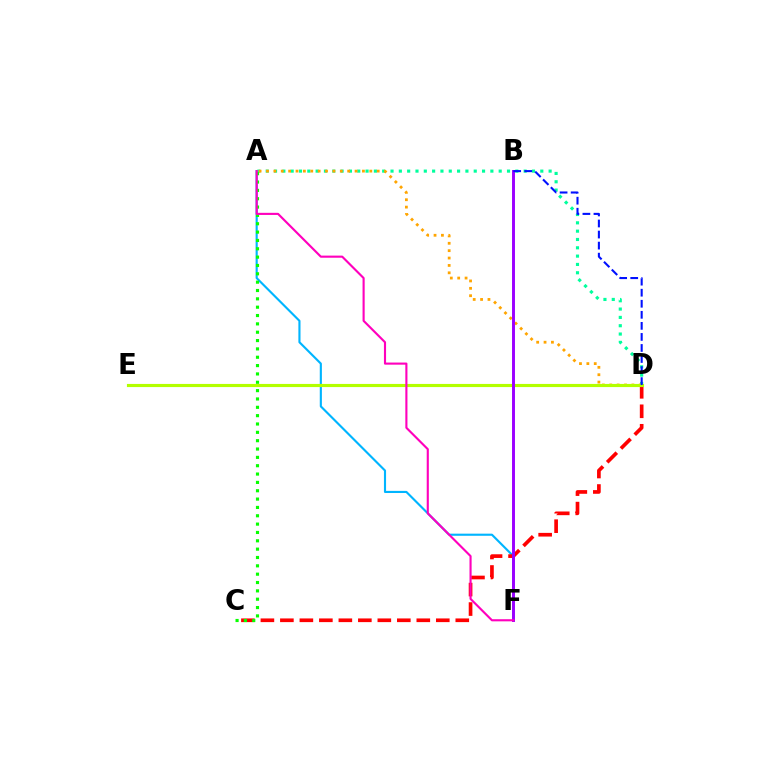{('A', 'F'): [{'color': '#00b5ff', 'line_style': 'solid', 'thickness': 1.53}, {'color': '#ff00bd', 'line_style': 'solid', 'thickness': 1.53}], ('A', 'D'): [{'color': '#00ff9d', 'line_style': 'dotted', 'thickness': 2.26}, {'color': '#ffa500', 'line_style': 'dotted', 'thickness': 2.01}], ('C', 'D'): [{'color': '#ff0000', 'line_style': 'dashed', 'thickness': 2.65}], ('A', 'C'): [{'color': '#08ff00', 'line_style': 'dotted', 'thickness': 2.27}], ('D', 'E'): [{'color': '#b3ff00', 'line_style': 'solid', 'thickness': 2.26}], ('B', 'F'): [{'color': '#9b00ff', 'line_style': 'solid', 'thickness': 2.11}], ('B', 'D'): [{'color': '#0010ff', 'line_style': 'dashed', 'thickness': 1.5}]}